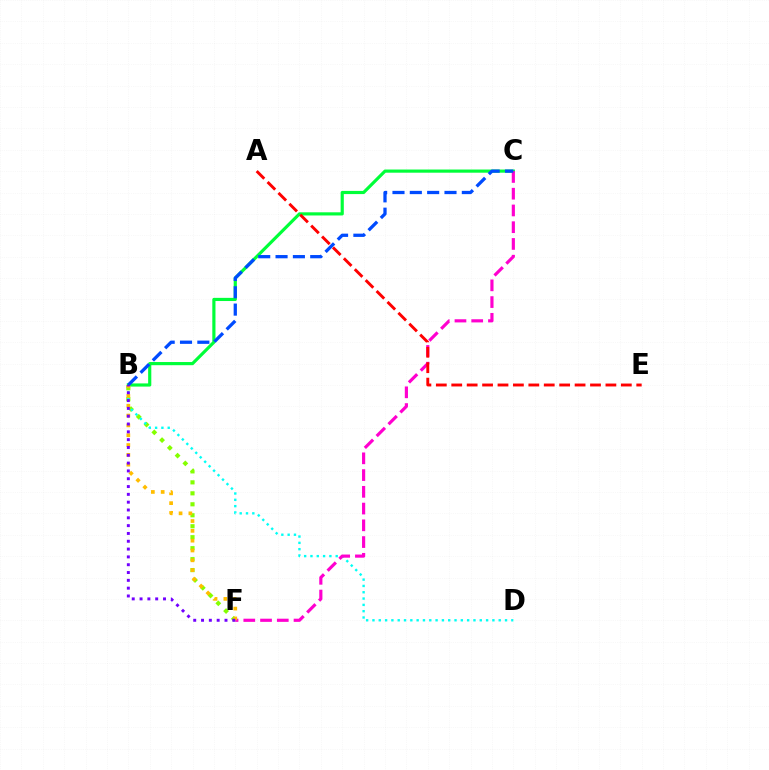{('B', 'C'): [{'color': '#00ff39', 'line_style': 'solid', 'thickness': 2.28}, {'color': '#004bff', 'line_style': 'dashed', 'thickness': 2.36}], ('B', 'F'): [{'color': '#84ff00', 'line_style': 'dotted', 'thickness': 2.98}, {'color': '#ffbd00', 'line_style': 'dotted', 'thickness': 2.67}, {'color': '#7200ff', 'line_style': 'dotted', 'thickness': 2.12}], ('B', 'D'): [{'color': '#00fff6', 'line_style': 'dotted', 'thickness': 1.72}], ('C', 'F'): [{'color': '#ff00cf', 'line_style': 'dashed', 'thickness': 2.28}], ('A', 'E'): [{'color': '#ff0000', 'line_style': 'dashed', 'thickness': 2.09}]}